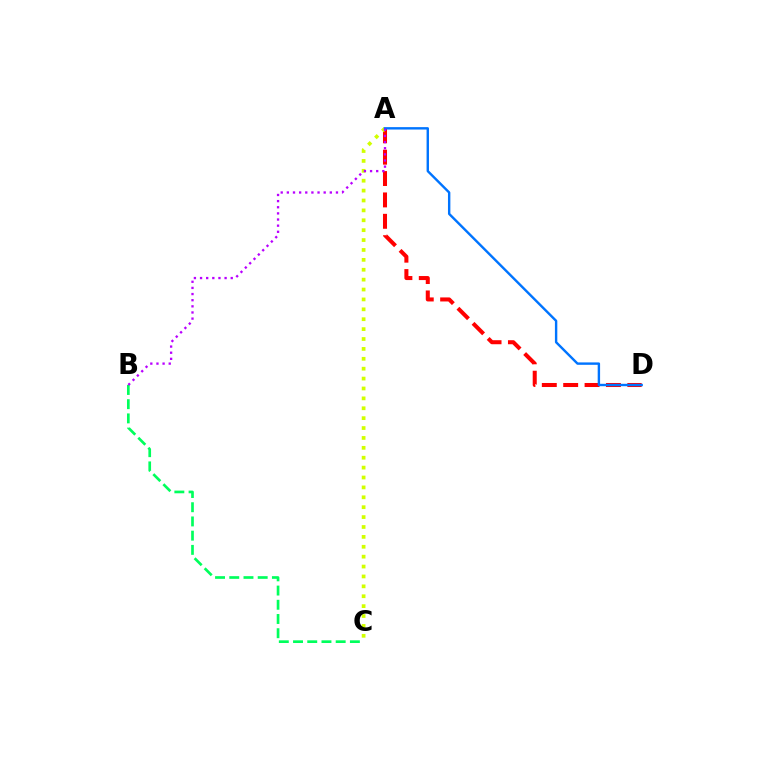{('A', 'D'): [{'color': '#ff0000', 'line_style': 'dashed', 'thickness': 2.9}, {'color': '#0074ff', 'line_style': 'solid', 'thickness': 1.73}], ('A', 'C'): [{'color': '#d1ff00', 'line_style': 'dotted', 'thickness': 2.69}], ('B', 'C'): [{'color': '#00ff5c', 'line_style': 'dashed', 'thickness': 1.93}], ('A', 'B'): [{'color': '#b900ff', 'line_style': 'dotted', 'thickness': 1.67}]}